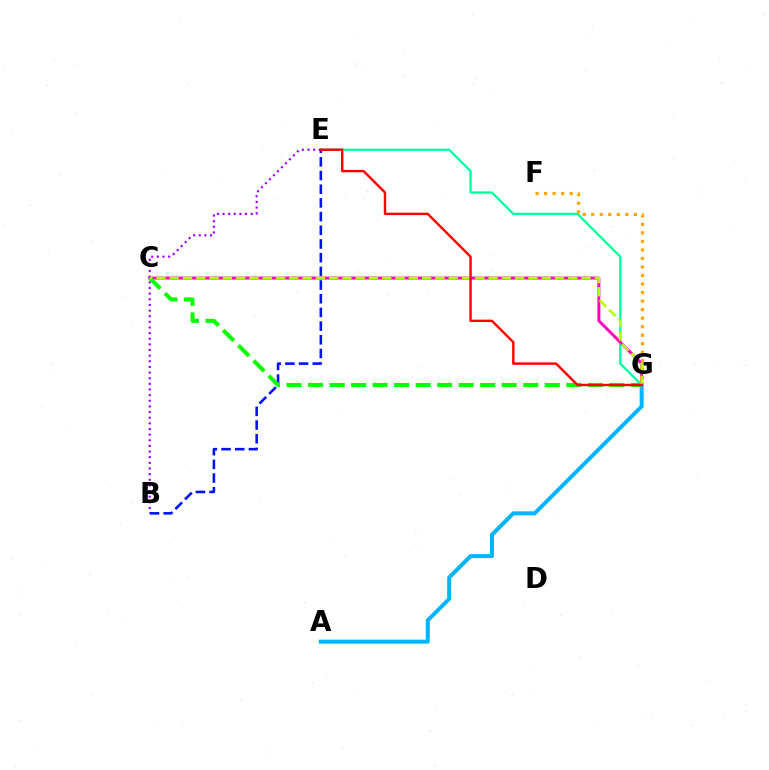{('E', 'G'): [{'color': '#00ff9d', 'line_style': 'solid', 'thickness': 1.66}, {'color': '#ff0000', 'line_style': 'solid', 'thickness': 1.74}], ('C', 'G'): [{'color': '#ff00bd', 'line_style': 'solid', 'thickness': 2.12}, {'color': '#08ff00', 'line_style': 'dashed', 'thickness': 2.92}, {'color': '#b3ff00', 'line_style': 'dashed', 'thickness': 1.8}], ('F', 'G'): [{'color': '#ffa500', 'line_style': 'dotted', 'thickness': 2.31}], ('B', 'E'): [{'color': '#9b00ff', 'line_style': 'dotted', 'thickness': 1.53}, {'color': '#0010ff', 'line_style': 'dashed', 'thickness': 1.86}], ('A', 'G'): [{'color': '#00b5ff', 'line_style': 'solid', 'thickness': 2.87}]}